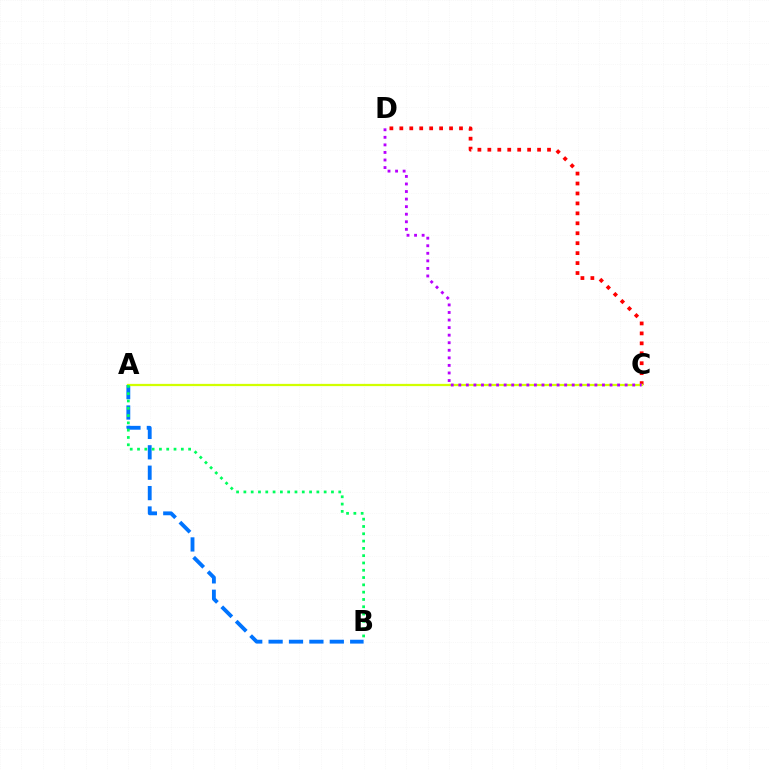{('A', 'B'): [{'color': '#0074ff', 'line_style': 'dashed', 'thickness': 2.77}, {'color': '#00ff5c', 'line_style': 'dotted', 'thickness': 1.98}], ('C', 'D'): [{'color': '#ff0000', 'line_style': 'dotted', 'thickness': 2.7}, {'color': '#b900ff', 'line_style': 'dotted', 'thickness': 2.05}], ('A', 'C'): [{'color': '#d1ff00', 'line_style': 'solid', 'thickness': 1.63}]}